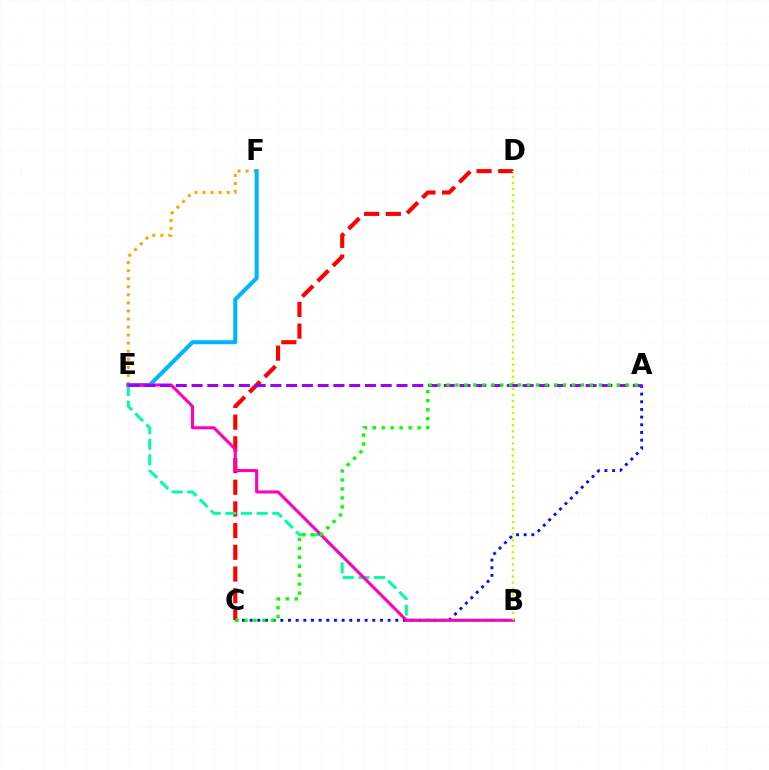{('A', 'C'): [{'color': '#0010ff', 'line_style': 'dotted', 'thickness': 2.08}, {'color': '#08ff00', 'line_style': 'dotted', 'thickness': 2.44}], ('C', 'D'): [{'color': '#ff0000', 'line_style': 'dashed', 'thickness': 2.95}], ('B', 'E'): [{'color': '#00ff9d', 'line_style': 'dashed', 'thickness': 2.13}, {'color': '#ff00bd', 'line_style': 'solid', 'thickness': 2.21}], ('E', 'F'): [{'color': '#ffa500', 'line_style': 'dotted', 'thickness': 2.19}, {'color': '#00b5ff', 'line_style': 'solid', 'thickness': 2.9}], ('A', 'E'): [{'color': '#9b00ff', 'line_style': 'dashed', 'thickness': 2.14}], ('B', 'D'): [{'color': '#b3ff00', 'line_style': 'dotted', 'thickness': 1.64}]}